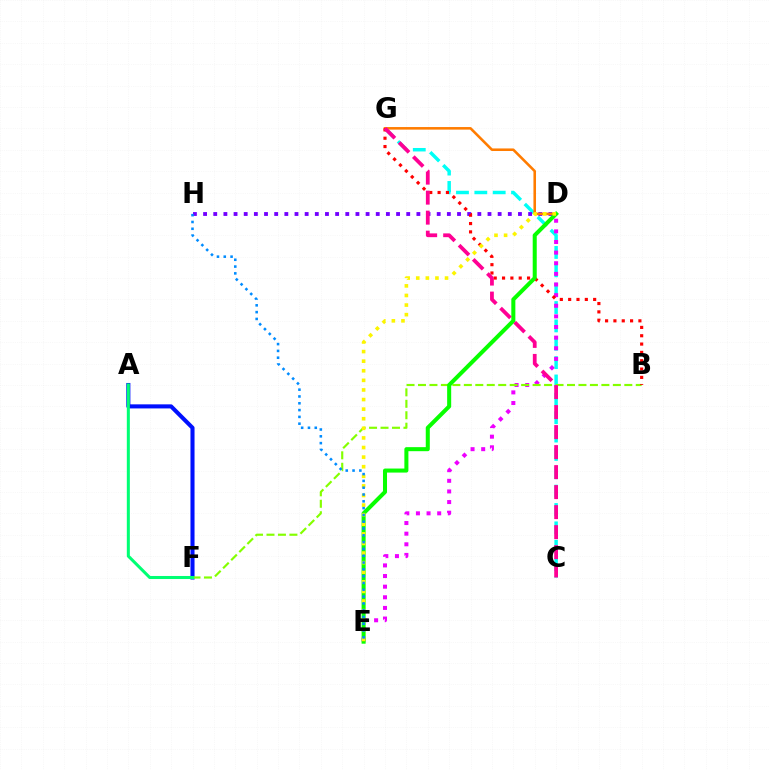{('C', 'G'): [{'color': '#00fff6', 'line_style': 'dashed', 'thickness': 2.49}, {'color': '#ff0094', 'line_style': 'dashed', 'thickness': 2.72}], ('D', 'E'): [{'color': '#ee00ff', 'line_style': 'dotted', 'thickness': 2.89}, {'color': '#08ff00', 'line_style': 'solid', 'thickness': 2.91}, {'color': '#fcf500', 'line_style': 'dotted', 'thickness': 2.61}], ('A', 'F'): [{'color': '#0010ff', 'line_style': 'solid', 'thickness': 2.93}, {'color': '#00ff74', 'line_style': 'solid', 'thickness': 2.19}], ('D', 'H'): [{'color': '#7200ff', 'line_style': 'dotted', 'thickness': 2.76}], ('B', 'F'): [{'color': '#84ff00', 'line_style': 'dashed', 'thickness': 1.56}], ('D', 'G'): [{'color': '#ff7c00', 'line_style': 'solid', 'thickness': 1.85}], ('B', 'G'): [{'color': '#ff0000', 'line_style': 'dotted', 'thickness': 2.26}], ('E', 'H'): [{'color': '#008cff', 'line_style': 'dotted', 'thickness': 1.85}]}